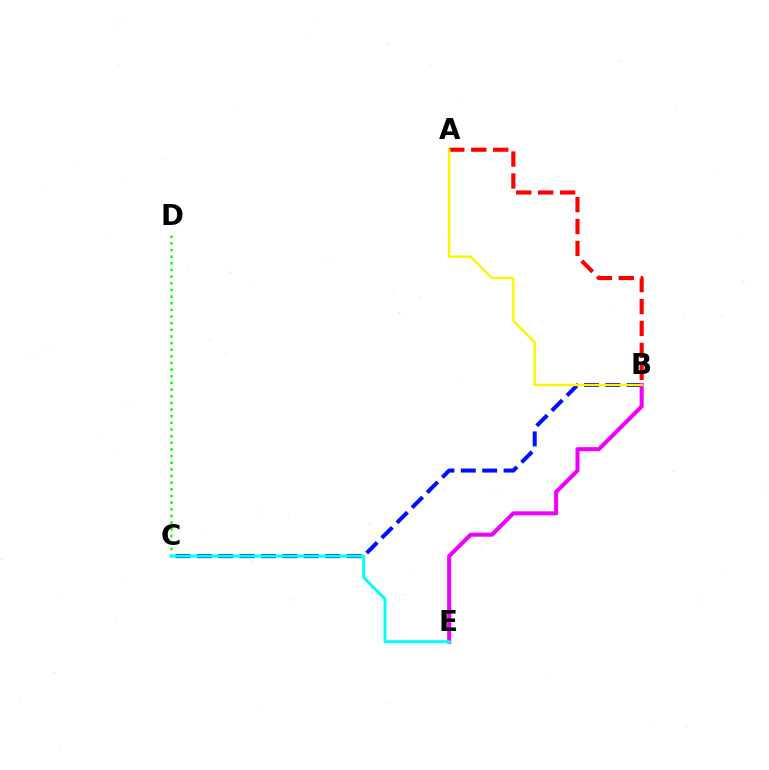{('C', 'D'): [{'color': '#08ff00', 'line_style': 'dotted', 'thickness': 1.81}], ('B', 'C'): [{'color': '#0010ff', 'line_style': 'dashed', 'thickness': 2.91}], ('B', 'E'): [{'color': '#ee00ff', 'line_style': 'solid', 'thickness': 2.91}], ('A', 'B'): [{'color': '#ff0000', 'line_style': 'dashed', 'thickness': 2.98}, {'color': '#fcf500', 'line_style': 'solid', 'thickness': 1.73}], ('C', 'E'): [{'color': '#00fff6', 'line_style': 'solid', 'thickness': 2.13}]}